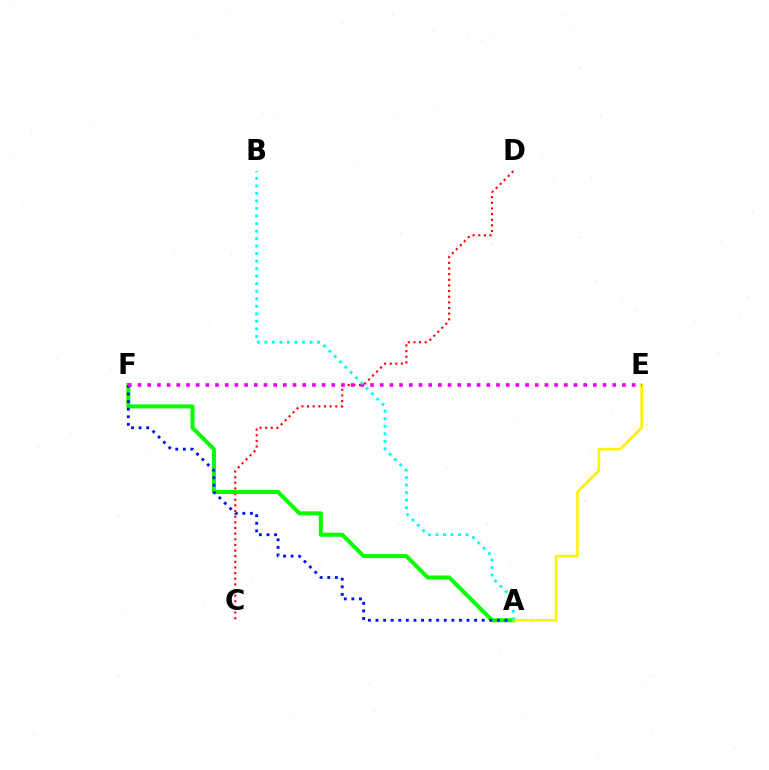{('C', 'D'): [{'color': '#ff0000', 'line_style': 'dotted', 'thickness': 1.53}], ('A', 'F'): [{'color': '#08ff00', 'line_style': 'solid', 'thickness': 2.91}, {'color': '#0010ff', 'line_style': 'dotted', 'thickness': 2.06}], ('A', 'E'): [{'color': '#fcf500', 'line_style': 'solid', 'thickness': 1.91}], ('E', 'F'): [{'color': '#ee00ff', 'line_style': 'dotted', 'thickness': 2.63}], ('A', 'B'): [{'color': '#00fff6', 'line_style': 'dotted', 'thickness': 2.04}]}